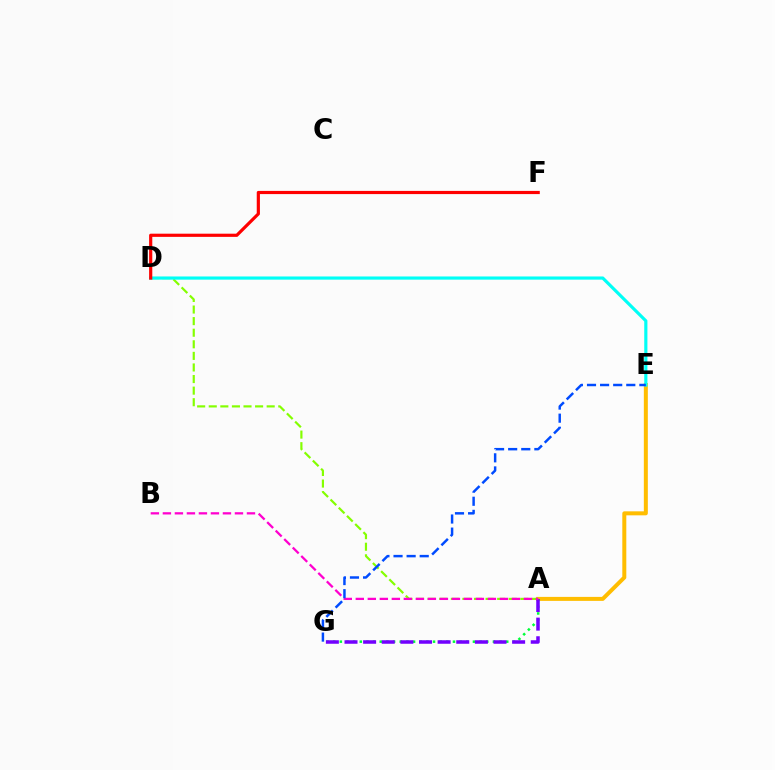{('A', 'E'): [{'color': '#ffbd00', 'line_style': 'solid', 'thickness': 2.88}], ('A', 'G'): [{'color': '#00ff39', 'line_style': 'dotted', 'thickness': 1.81}, {'color': '#7200ff', 'line_style': 'dashed', 'thickness': 2.53}], ('A', 'D'): [{'color': '#84ff00', 'line_style': 'dashed', 'thickness': 1.57}], ('D', 'E'): [{'color': '#00fff6', 'line_style': 'solid', 'thickness': 2.28}], ('A', 'B'): [{'color': '#ff00cf', 'line_style': 'dashed', 'thickness': 1.63}], ('D', 'F'): [{'color': '#ff0000', 'line_style': 'solid', 'thickness': 2.29}], ('E', 'G'): [{'color': '#004bff', 'line_style': 'dashed', 'thickness': 1.78}]}